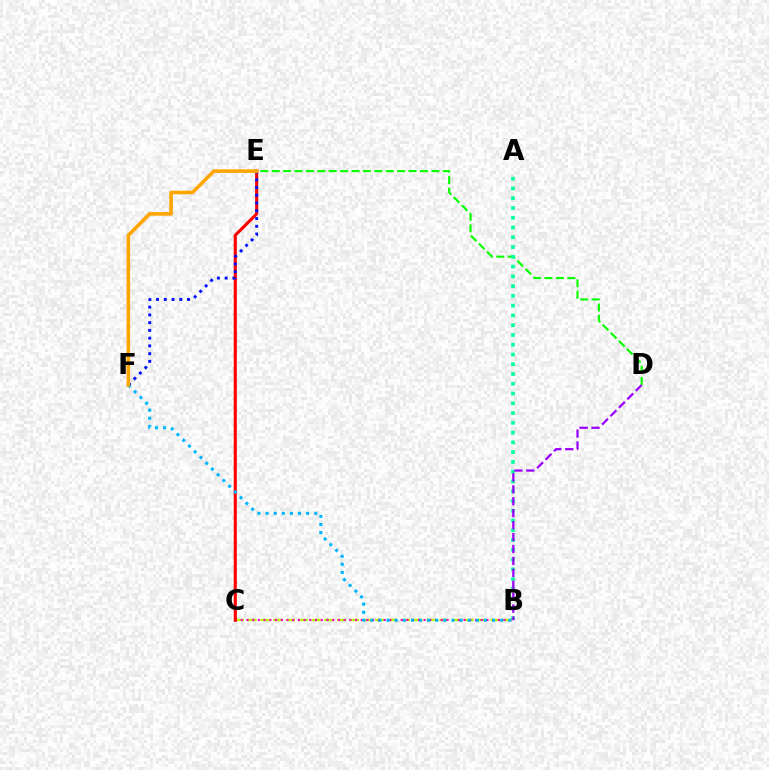{('D', 'E'): [{'color': '#08ff00', 'line_style': 'dashed', 'thickness': 1.55}], ('A', 'B'): [{'color': '#00ff9d', 'line_style': 'dotted', 'thickness': 2.65}], ('B', 'C'): [{'color': '#b3ff00', 'line_style': 'dashed', 'thickness': 1.73}, {'color': '#ff00bd', 'line_style': 'dotted', 'thickness': 1.55}], ('C', 'E'): [{'color': '#ff0000', 'line_style': 'solid', 'thickness': 2.23}], ('B', 'D'): [{'color': '#9b00ff', 'line_style': 'dashed', 'thickness': 1.62}], ('B', 'F'): [{'color': '#00b5ff', 'line_style': 'dotted', 'thickness': 2.2}], ('E', 'F'): [{'color': '#0010ff', 'line_style': 'dotted', 'thickness': 2.11}, {'color': '#ffa500', 'line_style': 'solid', 'thickness': 2.58}]}